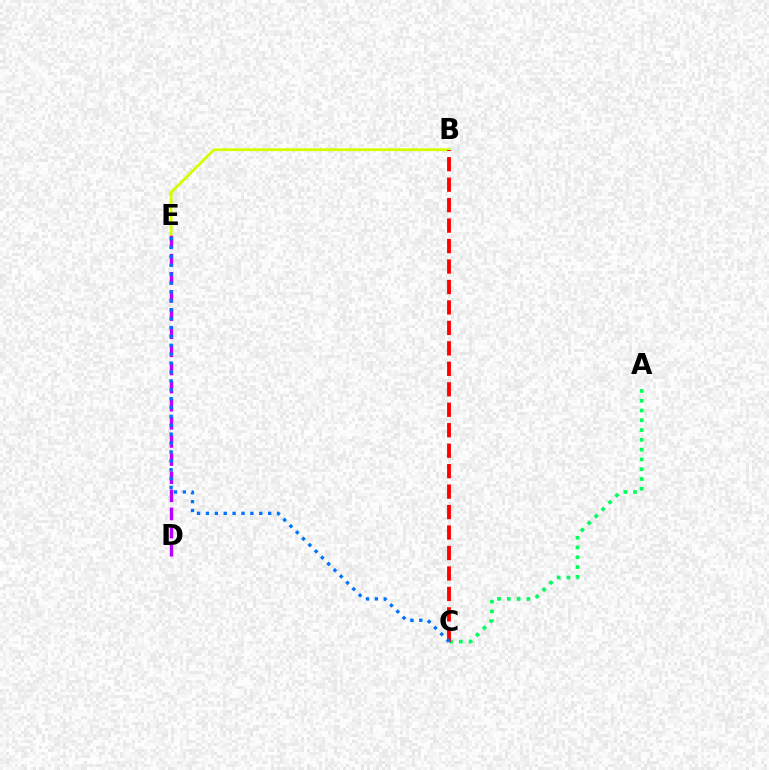{('A', 'C'): [{'color': '#00ff5c', 'line_style': 'dotted', 'thickness': 2.66}], ('B', 'E'): [{'color': '#d1ff00', 'line_style': 'solid', 'thickness': 2.0}], ('D', 'E'): [{'color': '#b900ff', 'line_style': 'dashed', 'thickness': 2.46}], ('B', 'C'): [{'color': '#ff0000', 'line_style': 'dashed', 'thickness': 2.78}], ('C', 'E'): [{'color': '#0074ff', 'line_style': 'dotted', 'thickness': 2.41}]}